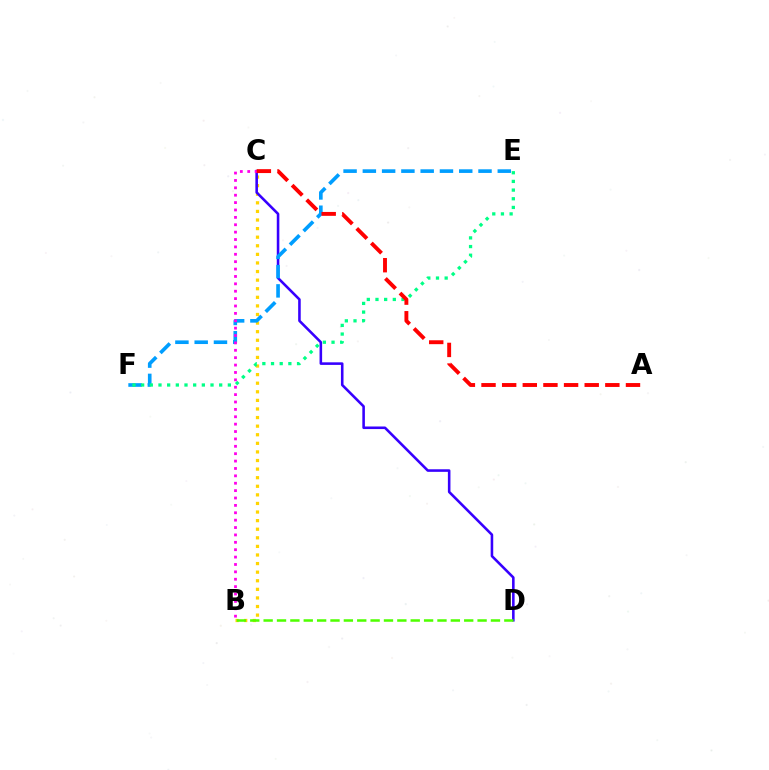{('B', 'C'): [{'color': '#ffd500', 'line_style': 'dotted', 'thickness': 2.33}, {'color': '#ff00ed', 'line_style': 'dotted', 'thickness': 2.01}], ('C', 'D'): [{'color': '#3700ff', 'line_style': 'solid', 'thickness': 1.85}], ('E', 'F'): [{'color': '#009eff', 'line_style': 'dashed', 'thickness': 2.62}, {'color': '#00ff86', 'line_style': 'dotted', 'thickness': 2.36}], ('B', 'D'): [{'color': '#4fff00', 'line_style': 'dashed', 'thickness': 1.82}], ('A', 'C'): [{'color': '#ff0000', 'line_style': 'dashed', 'thickness': 2.8}]}